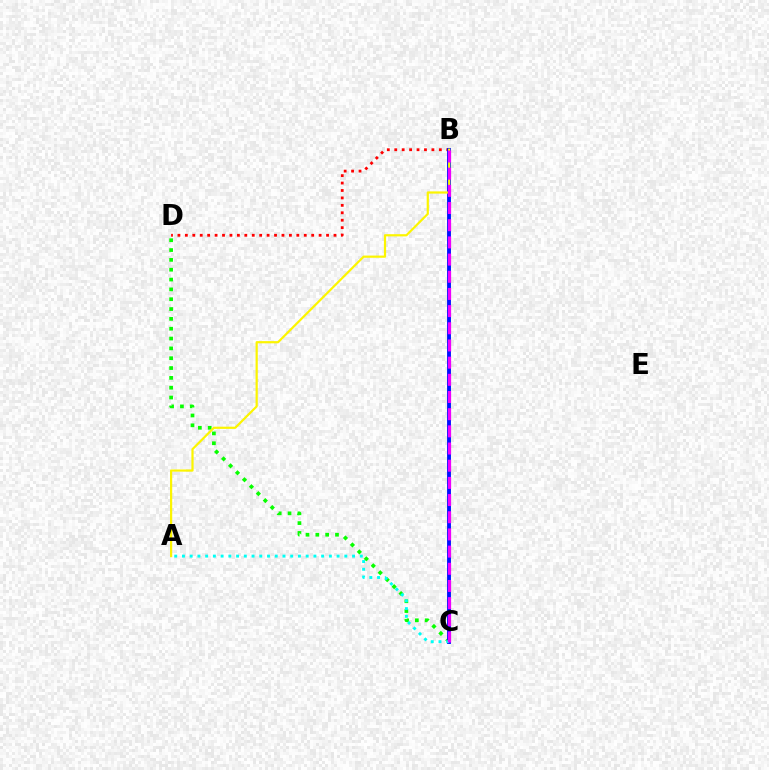{('C', 'D'): [{'color': '#08ff00', 'line_style': 'dotted', 'thickness': 2.67}], ('B', 'D'): [{'color': '#ff0000', 'line_style': 'dotted', 'thickness': 2.02}], ('B', 'C'): [{'color': '#0010ff', 'line_style': 'solid', 'thickness': 2.78}, {'color': '#ee00ff', 'line_style': 'dashed', 'thickness': 2.33}], ('A', 'B'): [{'color': '#fcf500', 'line_style': 'solid', 'thickness': 1.59}], ('A', 'C'): [{'color': '#00fff6', 'line_style': 'dotted', 'thickness': 2.1}]}